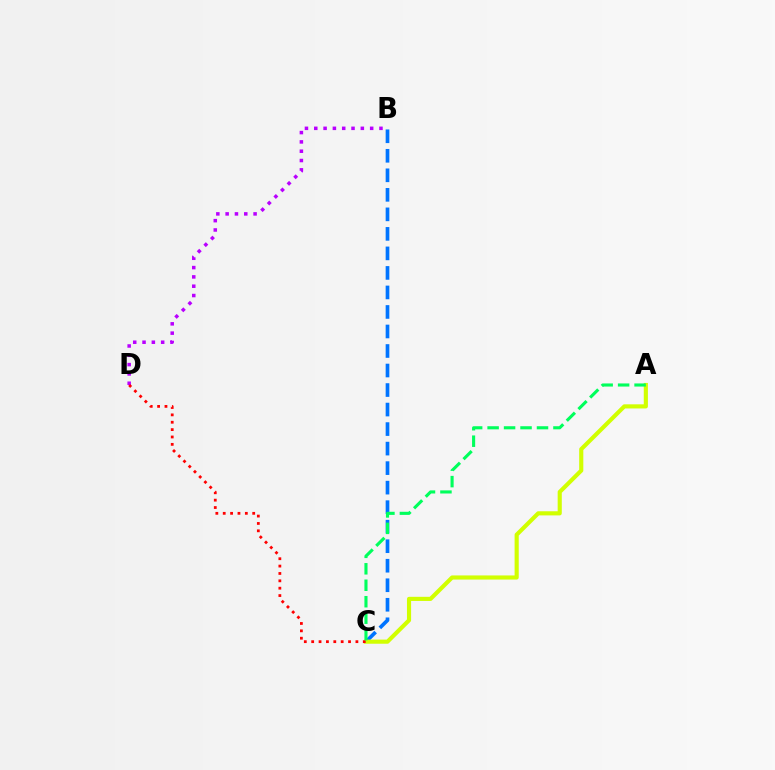{('B', 'D'): [{'color': '#b900ff', 'line_style': 'dotted', 'thickness': 2.53}], ('B', 'C'): [{'color': '#0074ff', 'line_style': 'dashed', 'thickness': 2.65}], ('A', 'C'): [{'color': '#d1ff00', 'line_style': 'solid', 'thickness': 2.97}, {'color': '#00ff5c', 'line_style': 'dashed', 'thickness': 2.24}], ('C', 'D'): [{'color': '#ff0000', 'line_style': 'dotted', 'thickness': 2.0}]}